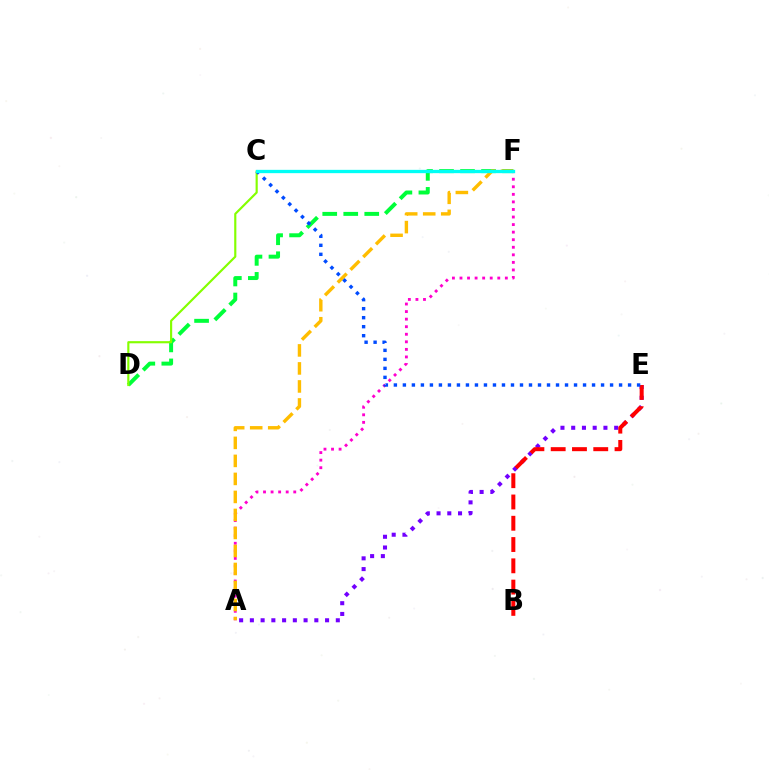{('D', 'F'): [{'color': '#00ff39', 'line_style': 'dashed', 'thickness': 2.85}, {'color': '#84ff00', 'line_style': 'solid', 'thickness': 1.56}], ('A', 'F'): [{'color': '#ff00cf', 'line_style': 'dotted', 'thickness': 2.05}, {'color': '#ffbd00', 'line_style': 'dashed', 'thickness': 2.45}], ('A', 'E'): [{'color': '#7200ff', 'line_style': 'dotted', 'thickness': 2.92}], ('B', 'E'): [{'color': '#ff0000', 'line_style': 'dashed', 'thickness': 2.89}], ('C', 'E'): [{'color': '#004bff', 'line_style': 'dotted', 'thickness': 2.45}], ('C', 'F'): [{'color': '#00fff6', 'line_style': 'solid', 'thickness': 2.38}]}